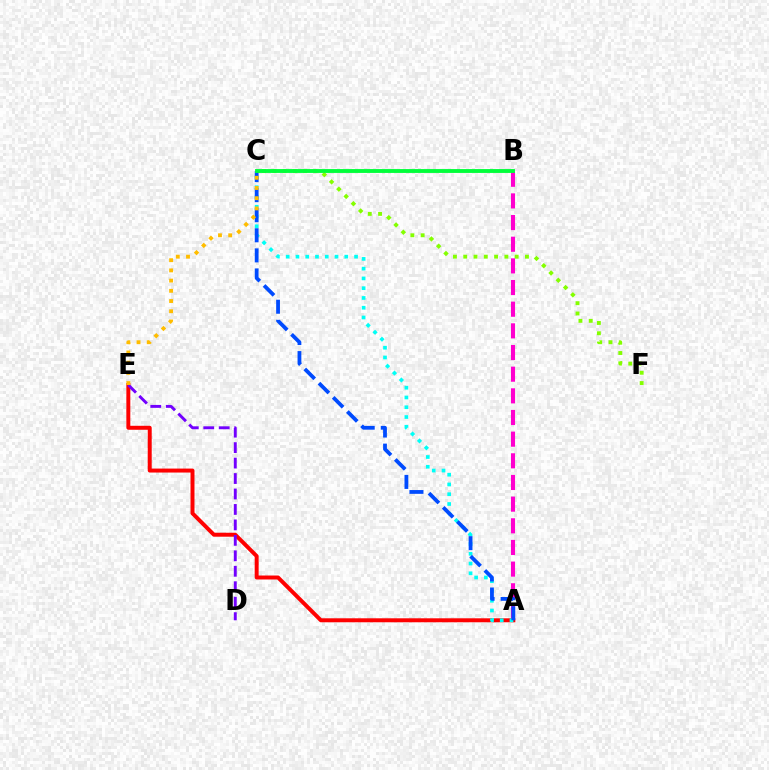{('A', 'E'): [{'color': '#ff0000', 'line_style': 'solid', 'thickness': 2.86}], ('C', 'F'): [{'color': '#84ff00', 'line_style': 'dotted', 'thickness': 2.8}], ('A', 'B'): [{'color': '#ff00cf', 'line_style': 'dashed', 'thickness': 2.94}], ('D', 'E'): [{'color': '#7200ff', 'line_style': 'dashed', 'thickness': 2.1}], ('A', 'C'): [{'color': '#00fff6', 'line_style': 'dotted', 'thickness': 2.65}, {'color': '#004bff', 'line_style': 'dashed', 'thickness': 2.73}], ('B', 'C'): [{'color': '#00ff39', 'line_style': 'solid', 'thickness': 2.78}], ('C', 'E'): [{'color': '#ffbd00', 'line_style': 'dotted', 'thickness': 2.77}]}